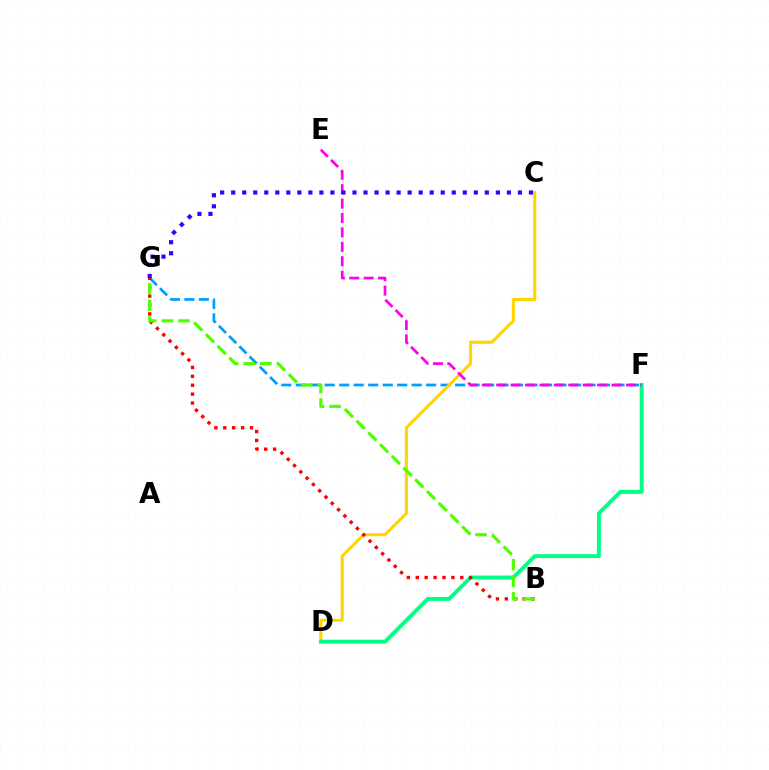{('F', 'G'): [{'color': '#009eff', 'line_style': 'dashed', 'thickness': 1.97}], ('C', 'D'): [{'color': '#ffd500', 'line_style': 'solid', 'thickness': 2.21}], ('D', 'F'): [{'color': '#00ff86', 'line_style': 'solid', 'thickness': 2.82}], ('B', 'G'): [{'color': '#ff0000', 'line_style': 'dotted', 'thickness': 2.42}, {'color': '#4fff00', 'line_style': 'dashed', 'thickness': 2.25}], ('E', 'F'): [{'color': '#ff00ed', 'line_style': 'dashed', 'thickness': 1.96}], ('C', 'G'): [{'color': '#3700ff', 'line_style': 'dotted', 'thickness': 3.0}]}